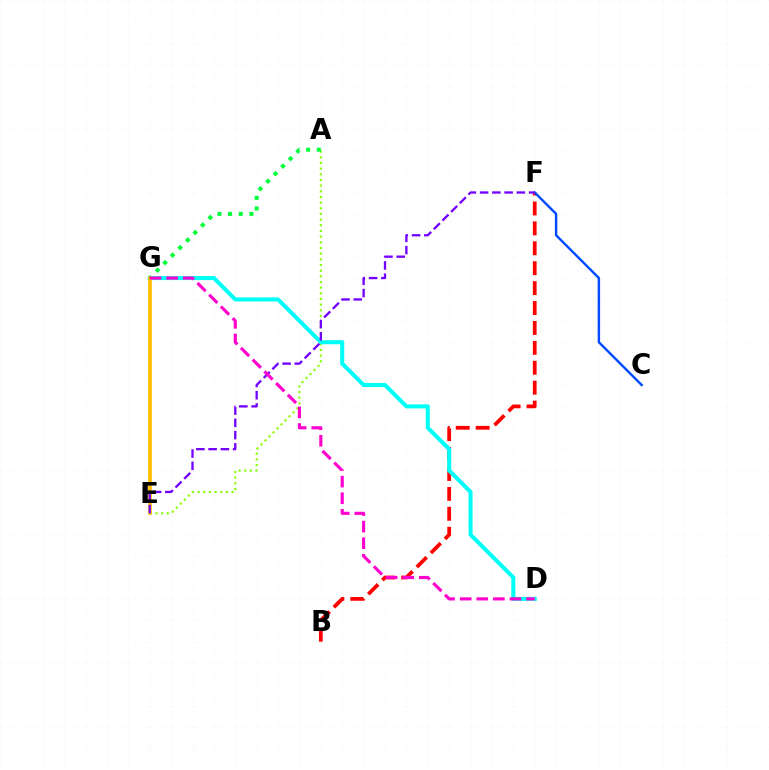{('A', 'E'): [{'color': '#84ff00', 'line_style': 'dotted', 'thickness': 1.54}], ('B', 'F'): [{'color': '#ff0000', 'line_style': 'dashed', 'thickness': 2.71}], ('A', 'G'): [{'color': '#00ff39', 'line_style': 'dotted', 'thickness': 2.89}], ('D', 'G'): [{'color': '#00fff6', 'line_style': 'solid', 'thickness': 2.92}, {'color': '#ff00cf', 'line_style': 'dashed', 'thickness': 2.25}], ('C', 'F'): [{'color': '#004bff', 'line_style': 'solid', 'thickness': 1.74}], ('E', 'G'): [{'color': '#ffbd00', 'line_style': 'solid', 'thickness': 2.62}], ('E', 'F'): [{'color': '#7200ff', 'line_style': 'dashed', 'thickness': 1.66}]}